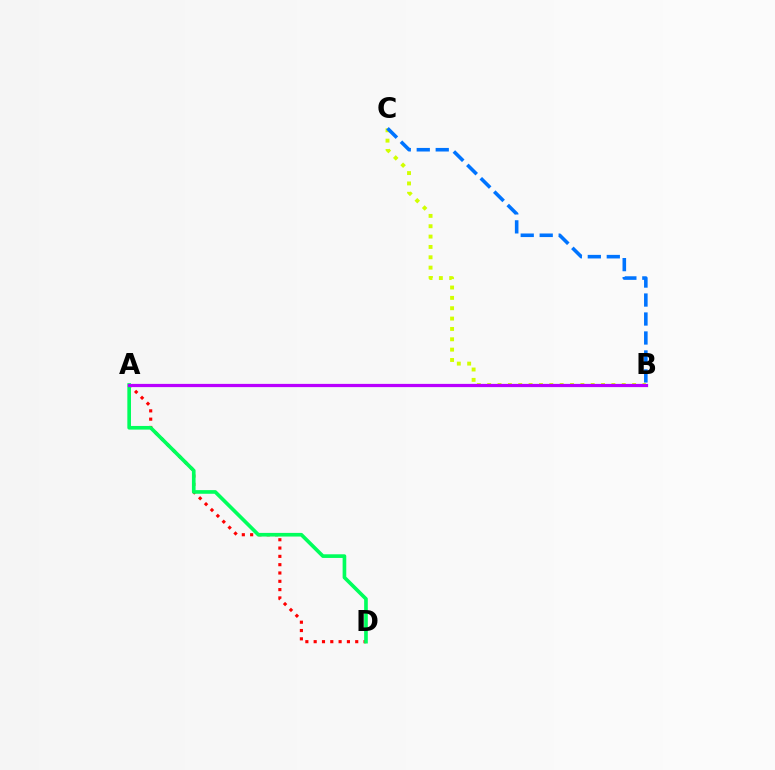{('B', 'C'): [{'color': '#d1ff00', 'line_style': 'dotted', 'thickness': 2.81}, {'color': '#0074ff', 'line_style': 'dashed', 'thickness': 2.58}], ('A', 'D'): [{'color': '#ff0000', 'line_style': 'dotted', 'thickness': 2.26}, {'color': '#00ff5c', 'line_style': 'solid', 'thickness': 2.63}], ('A', 'B'): [{'color': '#b900ff', 'line_style': 'solid', 'thickness': 2.33}]}